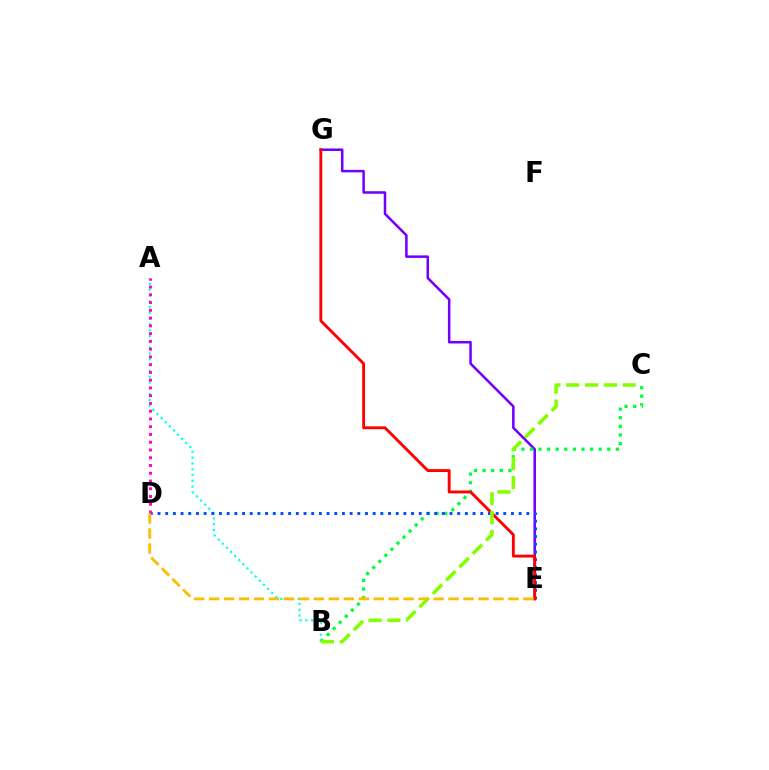{('E', 'G'): [{'color': '#7200ff', 'line_style': 'solid', 'thickness': 1.82}, {'color': '#ff0000', 'line_style': 'solid', 'thickness': 2.07}], ('A', 'B'): [{'color': '#00fff6', 'line_style': 'dotted', 'thickness': 1.58}], ('B', 'C'): [{'color': '#00ff39', 'line_style': 'dotted', 'thickness': 2.33}, {'color': '#84ff00', 'line_style': 'dashed', 'thickness': 2.56}], ('D', 'E'): [{'color': '#004bff', 'line_style': 'dotted', 'thickness': 2.09}, {'color': '#ffbd00', 'line_style': 'dashed', 'thickness': 2.03}], ('A', 'D'): [{'color': '#ff00cf', 'line_style': 'dotted', 'thickness': 2.11}]}